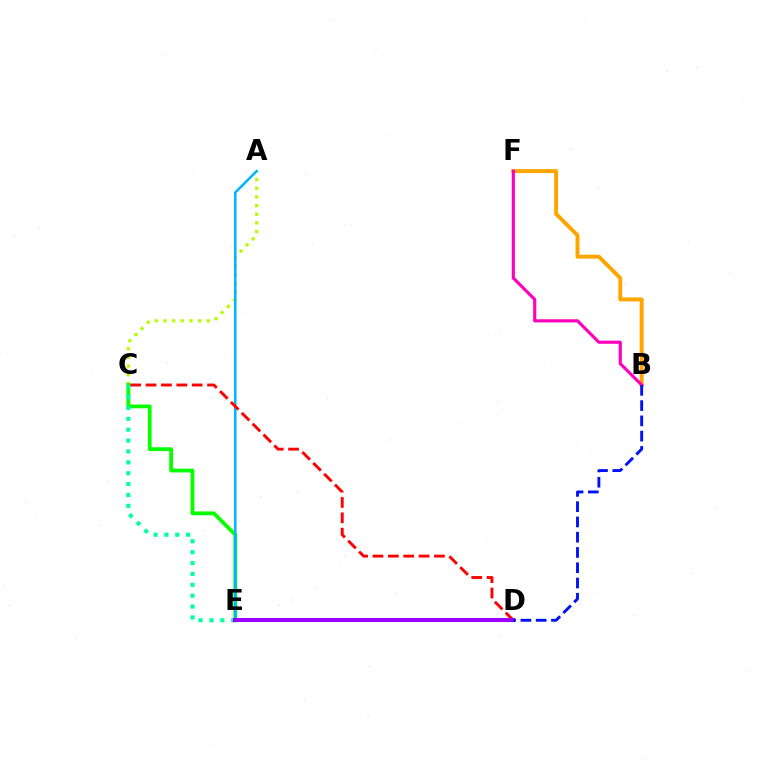{('A', 'C'): [{'color': '#b3ff00', 'line_style': 'dotted', 'thickness': 2.35}], ('C', 'E'): [{'color': '#08ff00', 'line_style': 'solid', 'thickness': 2.73}, {'color': '#00ff9d', 'line_style': 'dotted', 'thickness': 2.96}], ('A', 'E'): [{'color': '#00b5ff', 'line_style': 'solid', 'thickness': 1.82}], ('C', 'D'): [{'color': '#ff0000', 'line_style': 'dashed', 'thickness': 2.09}], ('B', 'F'): [{'color': '#ffa500', 'line_style': 'solid', 'thickness': 2.83}, {'color': '#ff00bd', 'line_style': 'solid', 'thickness': 2.26}], ('D', 'E'): [{'color': '#9b00ff', 'line_style': 'solid', 'thickness': 2.95}], ('B', 'D'): [{'color': '#0010ff', 'line_style': 'dashed', 'thickness': 2.07}]}